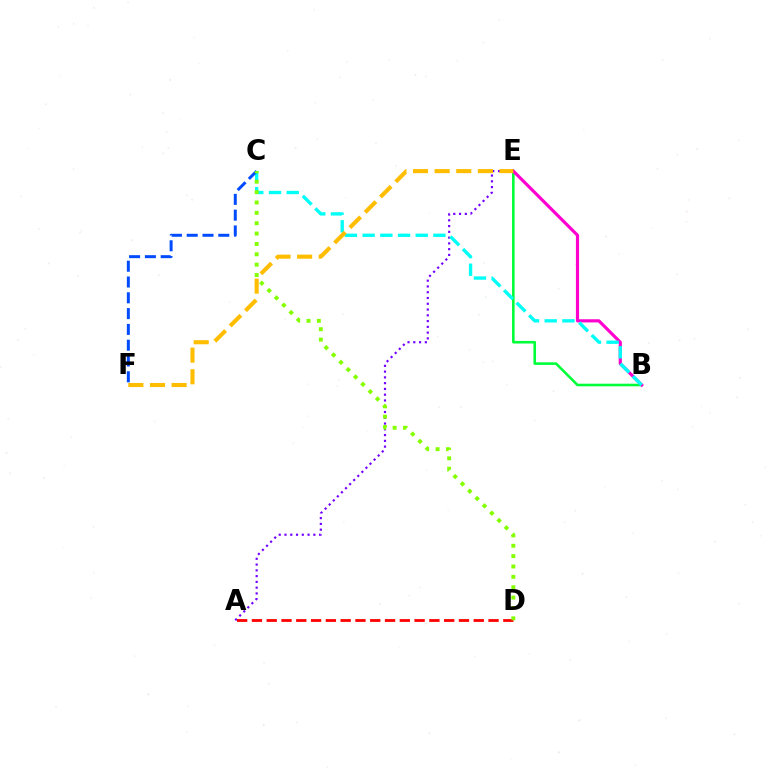{('A', 'E'): [{'color': '#7200ff', 'line_style': 'dotted', 'thickness': 1.57}], ('B', 'E'): [{'color': '#00ff39', 'line_style': 'solid', 'thickness': 1.87}, {'color': '#ff00cf', 'line_style': 'solid', 'thickness': 2.28}], ('B', 'C'): [{'color': '#00fff6', 'line_style': 'dashed', 'thickness': 2.4}], ('C', 'F'): [{'color': '#004bff', 'line_style': 'dashed', 'thickness': 2.15}], ('A', 'D'): [{'color': '#ff0000', 'line_style': 'dashed', 'thickness': 2.01}], ('C', 'D'): [{'color': '#84ff00', 'line_style': 'dotted', 'thickness': 2.82}], ('E', 'F'): [{'color': '#ffbd00', 'line_style': 'dashed', 'thickness': 2.94}]}